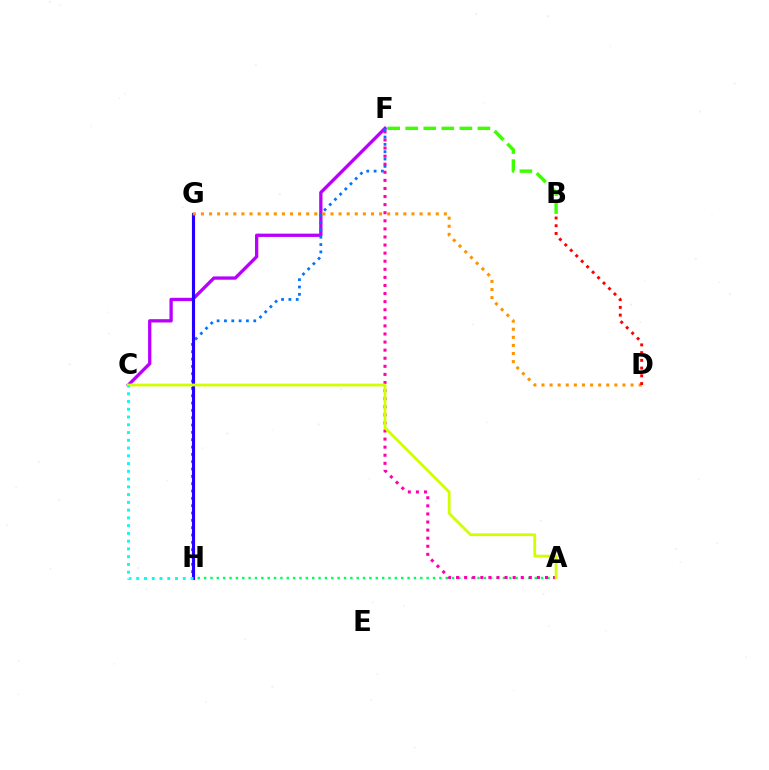{('B', 'F'): [{'color': '#3dff00', 'line_style': 'dashed', 'thickness': 2.45}], ('C', 'F'): [{'color': '#b900ff', 'line_style': 'solid', 'thickness': 2.38}], ('A', 'H'): [{'color': '#00ff5c', 'line_style': 'dotted', 'thickness': 1.73}], ('A', 'F'): [{'color': '#ff00ac', 'line_style': 'dotted', 'thickness': 2.2}], ('F', 'H'): [{'color': '#0074ff', 'line_style': 'dotted', 'thickness': 1.99}], ('G', 'H'): [{'color': '#2500ff', 'line_style': 'solid', 'thickness': 2.26}], ('A', 'C'): [{'color': '#d1ff00', 'line_style': 'solid', 'thickness': 2.02}], ('D', 'G'): [{'color': '#ff9400', 'line_style': 'dotted', 'thickness': 2.2}], ('B', 'D'): [{'color': '#ff0000', 'line_style': 'dotted', 'thickness': 2.1}], ('C', 'H'): [{'color': '#00fff6', 'line_style': 'dotted', 'thickness': 2.11}]}